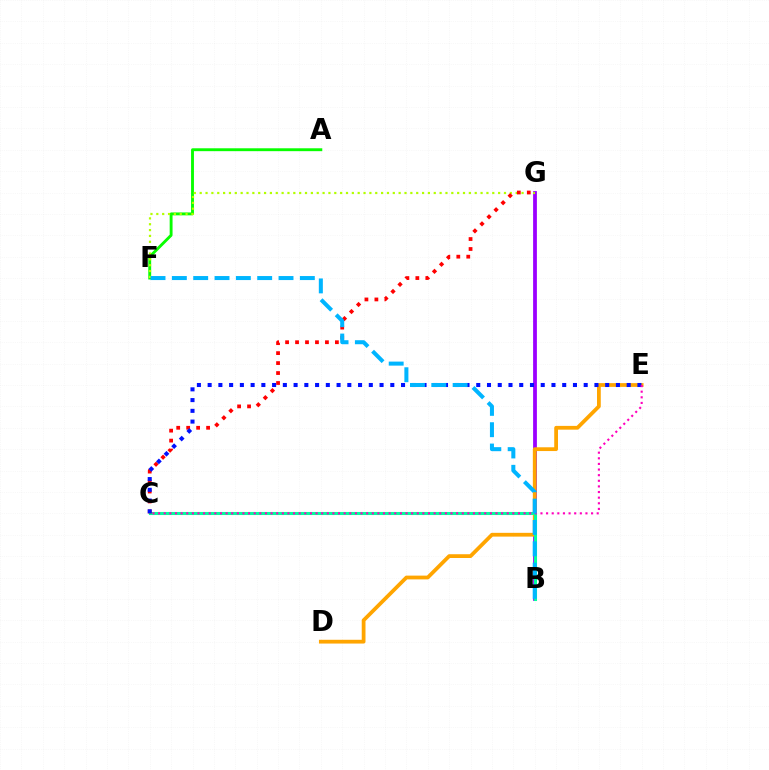{('B', 'G'): [{'color': '#9b00ff', 'line_style': 'solid', 'thickness': 2.72}], ('A', 'F'): [{'color': '#08ff00', 'line_style': 'solid', 'thickness': 2.07}], ('D', 'E'): [{'color': '#ffa500', 'line_style': 'solid', 'thickness': 2.72}], ('B', 'C'): [{'color': '#00ff9d', 'line_style': 'solid', 'thickness': 2.21}], ('F', 'G'): [{'color': '#b3ff00', 'line_style': 'dotted', 'thickness': 1.59}], ('C', 'G'): [{'color': '#ff0000', 'line_style': 'dotted', 'thickness': 2.71}], ('C', 'E'): [{'color': '#0010ff', 'line_style': 'dotted', 'thickness': 2.92}, {'color': '#ff00bd', 'line_style': 'dotted', 'thickness': 1.53}], ('B', 'F'): [{'color': '#00b5ff', 'line_style': 'dashed', 'thickness': 2.9}]}